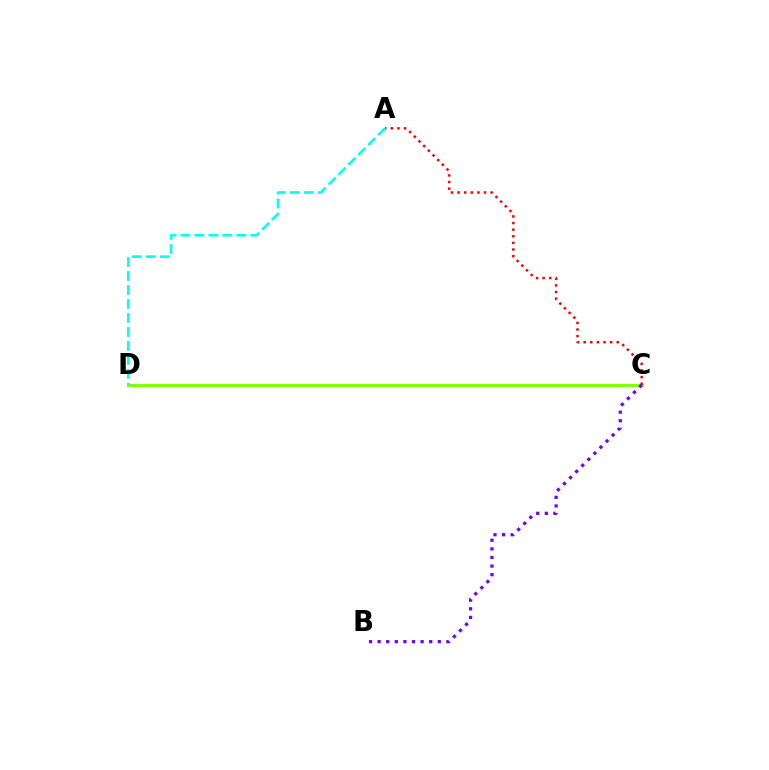{('C', 'D'): [{'color': '#84ff00', 'line_style': 'solid', 'thickness': 2.21}], ('A', 'C'): [{'color': '#ff0000', 'line_style': 'dotted', 'thickness': 1.8}], ('A', 'D'): [{'color': '#00fff6', 'line_style': 'dashed', 'thickness': 1.9}], ('B', 'C'): [{'color': '#7200ff', 'line_style': 'dotted', 'thickness': 2.34}]}